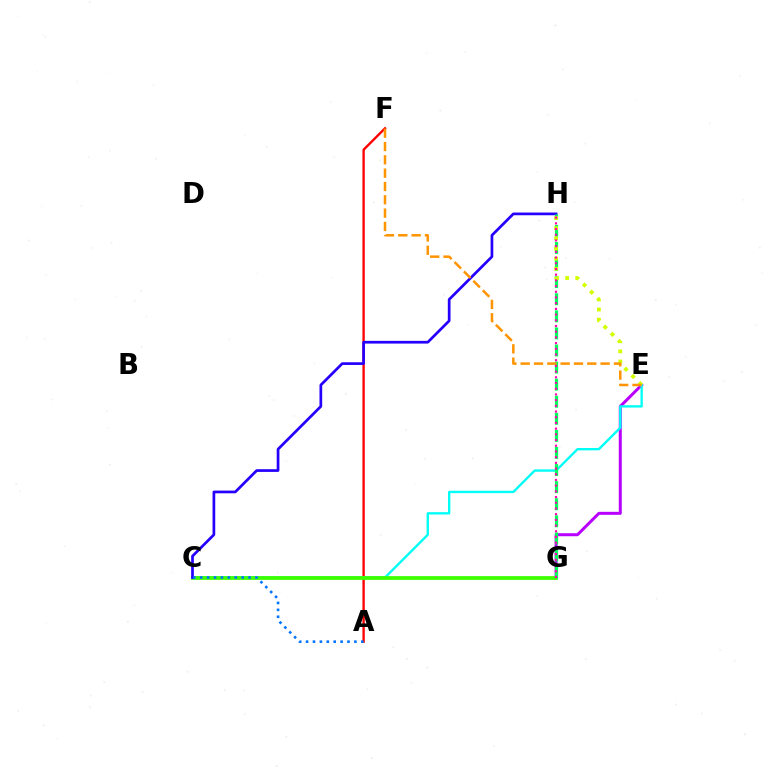{('A', 'F'): [{'color': '#ff0000', 'line_style': 'solid', 'thickness': 1.7}], ('E', 'G'): [{'color': '#b900ff', 'line_style': 'solid', 'thickness': 2.16}], ('C', 'E'): [{'color': '#00fff6', 'line_style': 'solid', 'thickness': 1.69}], ('C', 'G'): [{'color': '#3dff00', 'line_style': 'solid', 'thickness': 2.71}], ('C', 'H'): [{'color': '#2500ff', 'line_style': 'solid', 'thickness': 1.95}], ('G', 'H'): [{'color': '#00ff5c', 'line_style': 'dashed', 'thickness': 2.32}, {'color': '#ff00ac', 'line_style': 'dotted', 'thickness': 1.55}], ('A', 'C'): [{'color': '#0074ff', 'line_style': 'dotted', 'thickness': 1.88}], ('E', 'H'): [{'color': '#d1ff00', 'line_style': 'dotted', 'thickness': 2.76}], ('E', 'F'): [{'color': '#ff9400', 'line_style': 'dashed', 'thickness': 1.81}]}